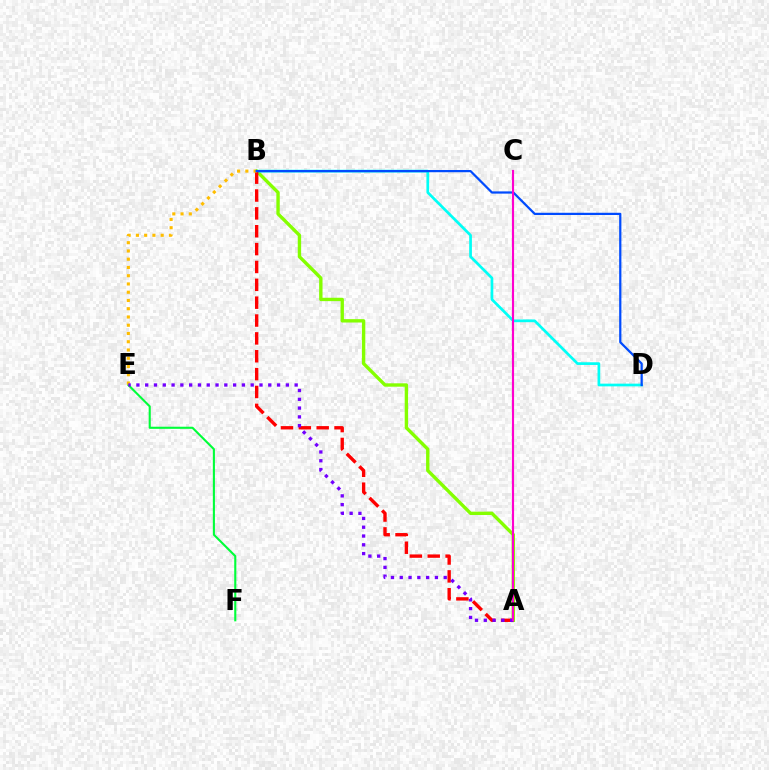{('E', 'F'): [{'color': '#00ff39', 'line_style': 'solid', 'thickness': 1.52}], ('A', 'B'): [{'color': '#84ff00', 'line_style': 'solid', 'thickness': 2.43}, {'color': '#ff0000', 'line_style': 'dashed', 'thickness': 2.43}], ('B', 'D'): [{'color': '#00fff6', 'line_style': 'solid', 'thickness': 1.95}, {'color': '#004bff', 'line_style': 'solid', 'thickness': 1.6}], ('B', 'E'): [{'color': '#ffbd00', 'line_style': 'dotted', 'thickness': 2.24}], ('A', 'E'): [{'color': '#7200ff', 'line_style': 'dotted', 'thickness': 2.39}], ('A', 'C'): [{'color': '#ff00cf', 'line_style': 'solid', 'thickness': 1.55}]}